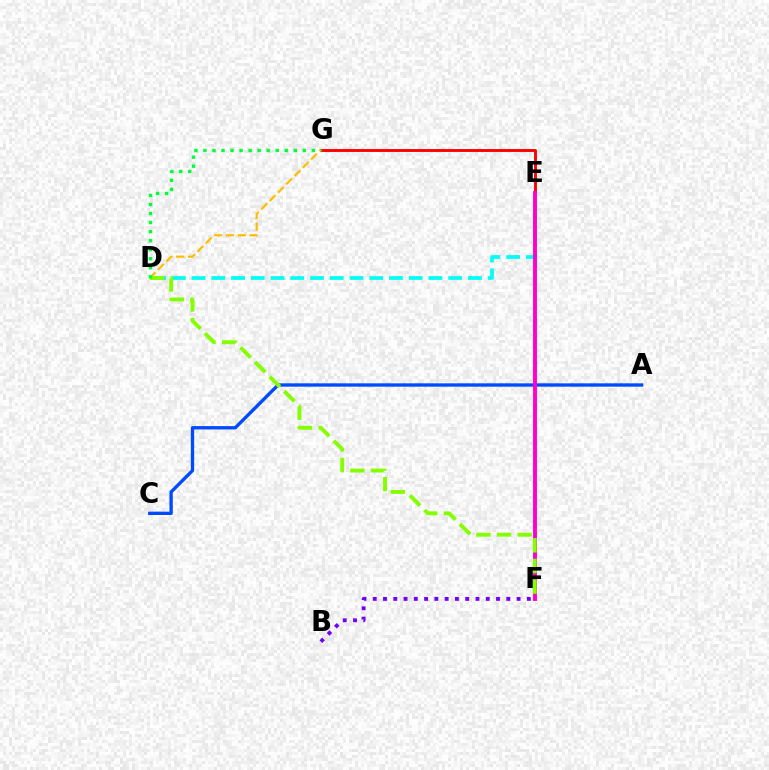{('E', 'G'): [{'color': '#ff0000', 'line_style': 'solid', 'thickness': 2.09}], ('D', 'G'): [{'color': '#ffbd00', 'line_style': 'dashed', 'thickness': 1.59}, {'color': '#00ff39', 'line_style': 'dotted', 'thickness': 2.46}], ('D', 'E'): [{'color': '#00fff6', 'line_style': 'dashed', 'thickness': 2.68}], ('A', 'C'): [{'color': '#004bff', 'line_style': 'solid', 'thickness': 2.41}], ('E', 'F'): [{'color': '#ff00cf', 'line_style': 'solid', 'thickness': 2.8}], ('D', 'F'): [{'color': '#84ff00', 'line_style': 'dashed', 'thickness': 2.8}], ('B', 'F'): [{'color': '#7200ff', 'line_style': 'dotted', 'thickness': 2.79}]}